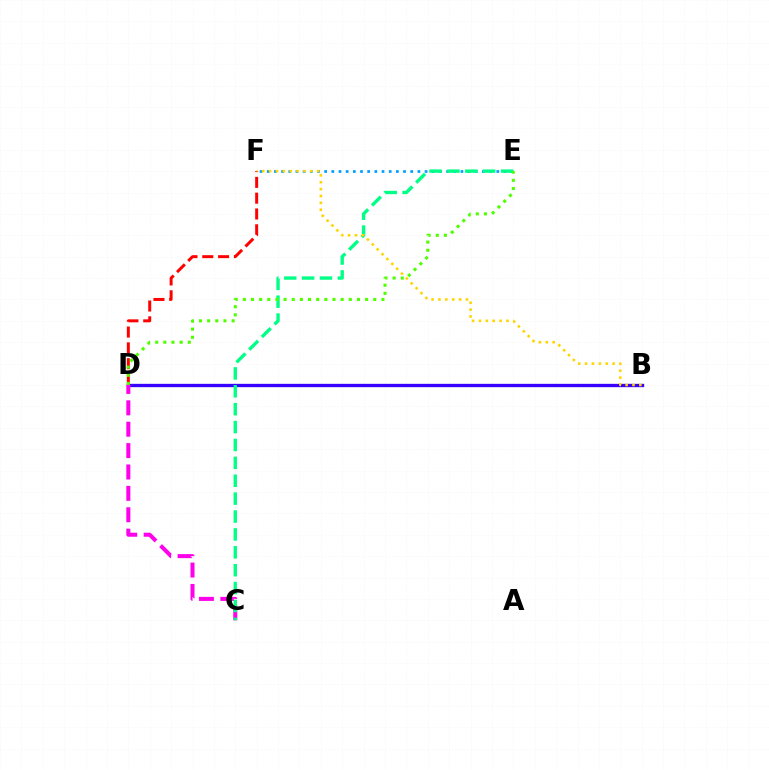{('B', 'D'): [{'color': '#3700ff', 'line_style': 'solid', 'thickness': 2.4}], ('D', 'F'): [{'color': '#ff0000', 'line_style': 'dashed', 'thickness': 2.15}], ('E', 'F'): [{'color': '#009eff', 'line_style': 'dotted', 'thickness': 1.95}], ('C', 'D'): [{'color': '#ff00ed', 'line_style': 'dashed', 'thickness': 2.91}], ('C', 'E'): [{'color': '#00ff86', 'line_style': 'dashed', 'thickness': 2.43}], ('B', 'F'): [{'color': '#ffd500', 'line_style': 'dotted', 'thickness': 1.87}], ('D', 'E'): [{'color': '#4fff00', 'line_style': 'dotted', 'thickness': 2.21}]}